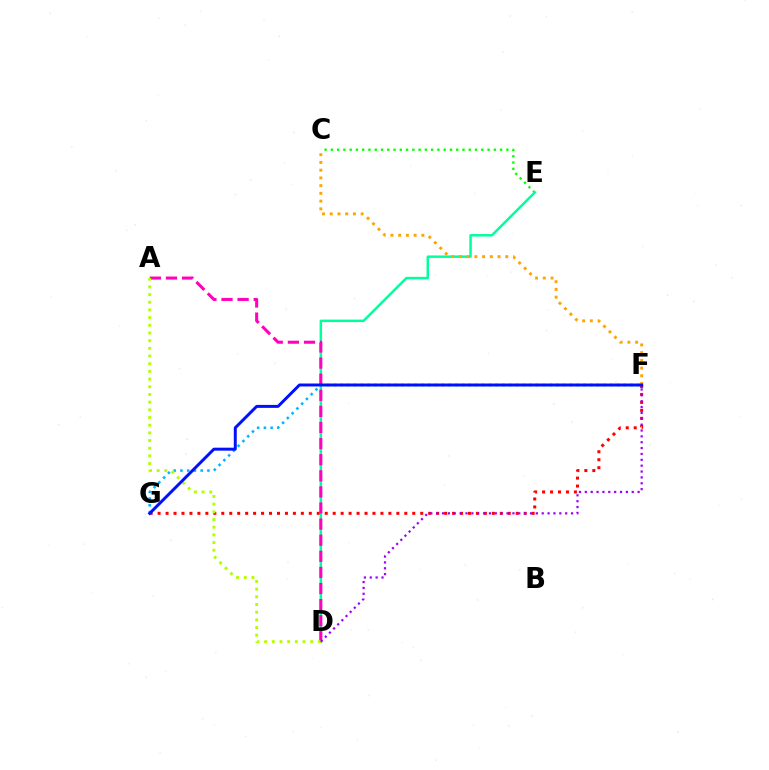{('F', 'G'): [{'color': '#ff0000', 'line_style': 'dotted', 'thickness': 2.16}, {'color': '#00b5ff', 'line_style': 'dotted', 'thickness': 1.83}, {'color': '#0010ff', 'line_style': 'solid', 'thickness': 2.14}], ('C', 'E'): [{'color': '#08ff00', 'line_style': 'dotted', 'thickness': 1.7}], ('D', 'E'): [{'color': '#00ff9d', 'line_style': 'solid', 'thickness': 1.78}], ('C', 'F'): [{'color': '#ffa500', 'line_style': 'dotted', 'thickness': 2.1}], ('A', 'D'): [{'color': '#ff00bd', 'line_style': 'dashed', 'thickness': 2.19}, {'color': '#b3ff00', 'line_style': 'dotted', 'thickness': 2.09}], ('D', 'F'): [{'color': '#9b00ff', 'line_style': 'dotted', 'thickness': 1.59}]}